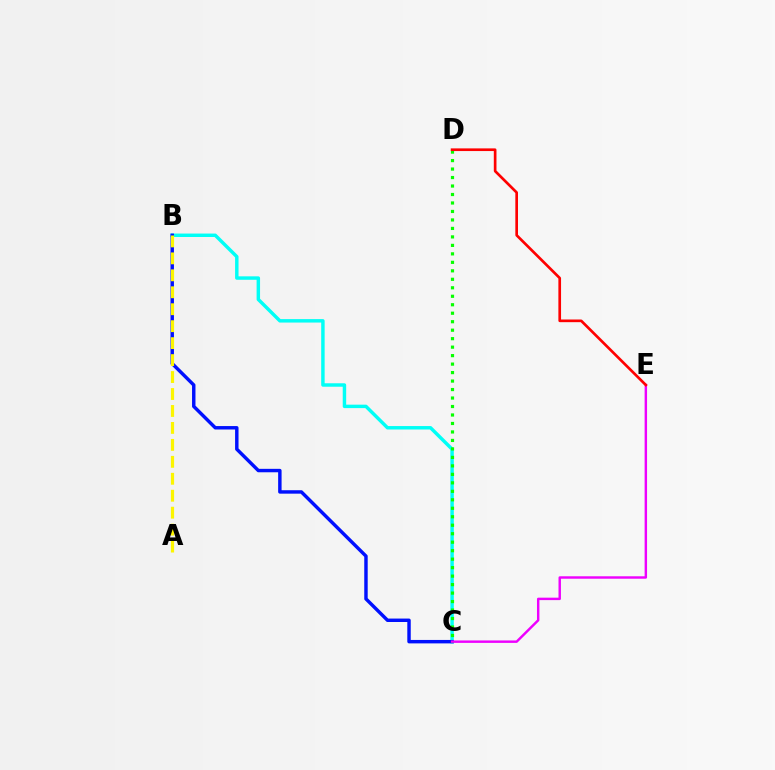{('B', 'C'): [{'color': '#00fff6', 'line_style': 'solid', 'thickness': 2.48}, {'color': '#0010ff', 'line_style': 'solid', 'thickness': 2.48}], ('C', 'E'): [{'color': '#ee00ff', 'line_style': 'solid', 'thickness': 1.76}], ('A', 'B'): [{'color': '#fcf500', 'line_style': 'dashed', 'thickness': 2.3}], ('C', 'D'): [{'color': '#08ff00', 'line_style': 'dotted', 'thickness': 2.3}], ('D', 'E'): [{'color': '#ff0000', 'line_style': 'solid', 'thickness': 1.92}]}